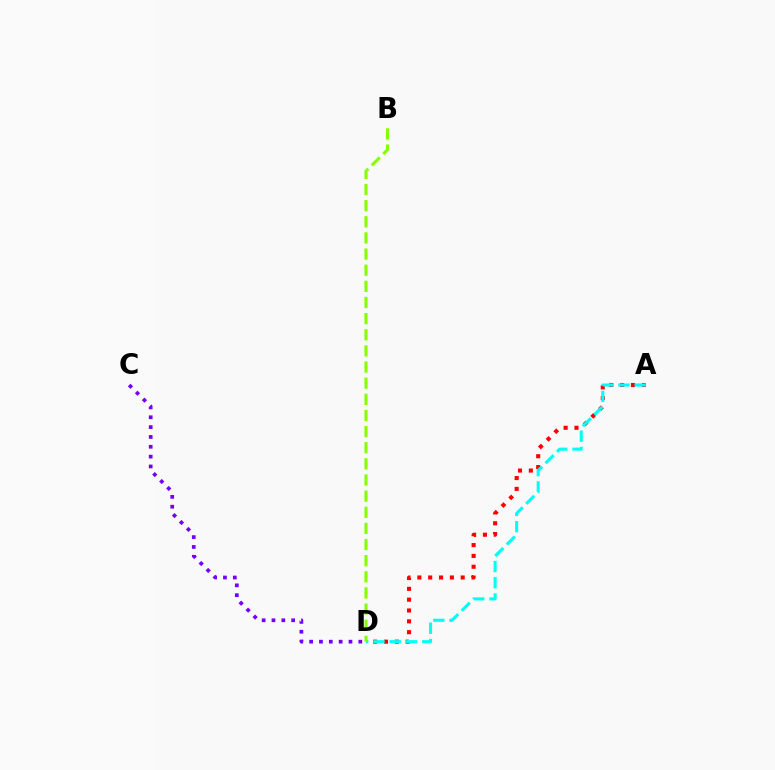{('A', 'D'): [{'color': '#ff0000', 'line_style': 'dotted', 'thickness': 2.94}, {'color': '#00fff6', 'line_style': 'dashed', 'thickness': 2.21}], ('C', 'D'): [{'color': '#7200ff', 'line_style': 'dotted', 'thickness': 2.67}], ('B', 'D'): [{'color': '#84ff00', 'line_style': 'dashed', 'thickness': 2.19}]}